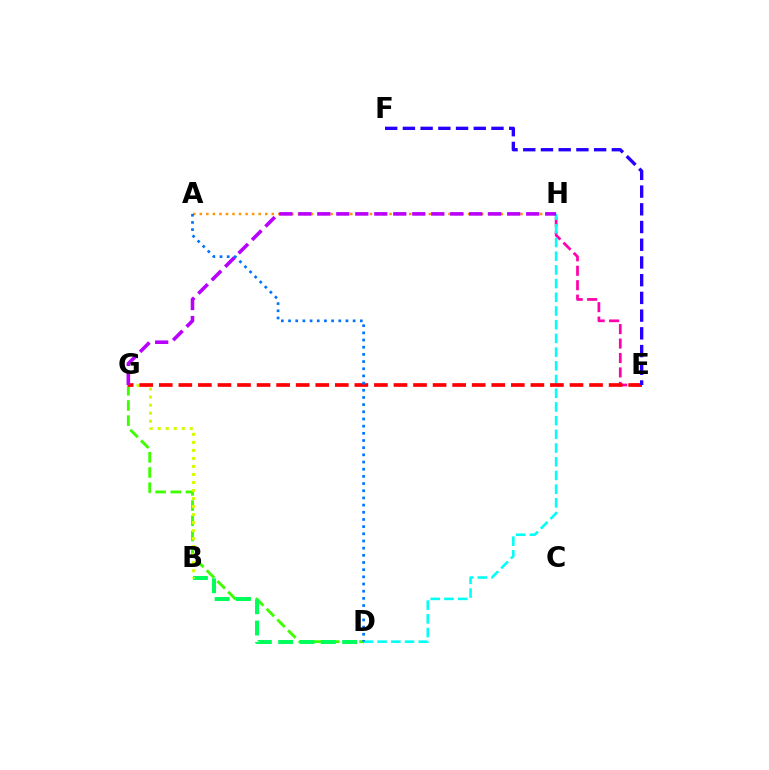{('A', 'H'): [{'color': '#ff9400', 'line_style': 'dotted', 'thickness': 1.78}], ('D', 'G'): [{'color': '#3dff00', 'line_style': 'dashed', 'thickness': 2.06}], ('B', 'D'): [{'color': '#00ff5c', 'line_style': 'dashed', 'thickness': 2.9}], ('B', 'G'): [{'color': '#d1ff00', 'line_style': 'dotted', 'thickness': 2.18}], ('E', 'H'): [{'color': '#ff00ac', 'line_style': 'dashed', 'thickness': 1.96}], ('D', 'H'): [{'color': '#00fff6', 'line_style': 'dashed', 'thickness': 1.86}], ('E', 'G'): [{'color': '#ff0000', 'line_style': 'dashed', 'thickness': 2.66}], ('G', 'H'): [{'color': '#b900ff', 'line_style': 'dashed', 'thickness': 2.58}], ('E', 'F'): [{'color': '#2500ff', 'line_style': 'dashed', 'thickness': 2.41}], ('A', 'D'): [{'color': '#0074ff', 'line_style': 'dotted', 'thickness': 1.95}]}